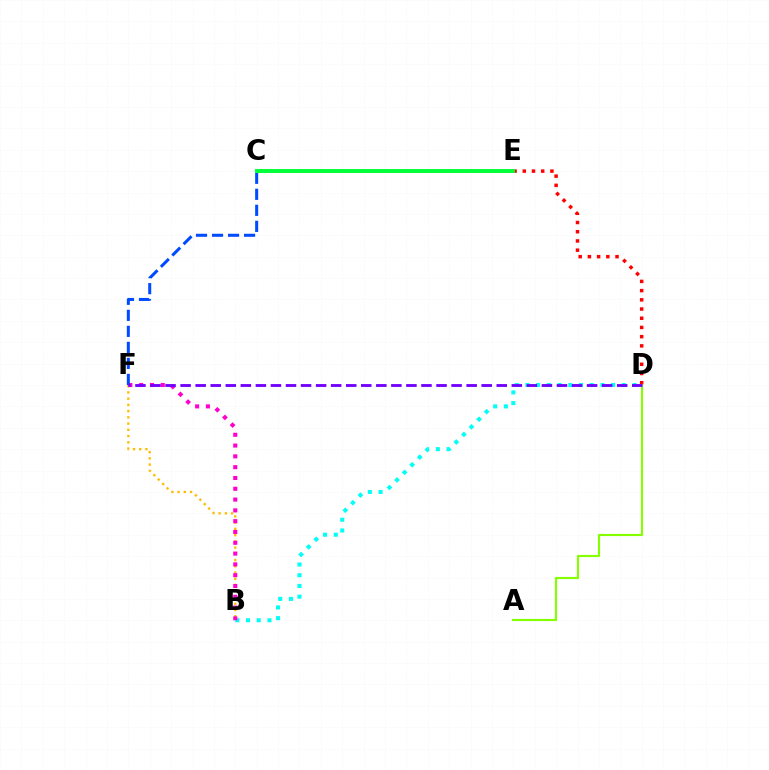{('B', 'D'): [{'color': '#00fff6', 'line_style': 'dotted', 'thickness': 2.91}], ('B', 'F'): [{'color': '#ffbd00', 'line_style': 'dotted', 'thickness': 1.69}, {'color': '#ff00cf', 'line_style': 'dotted', 'thickness': 2.93}], ('D', 'E'): [{'color': '#ff0000', 'line_style': 'dotted', 'thickness': 2.5}], ('C', 'F'): [{'color': '#004bff', 'line_style': 'dashed', 'thickness': 2.18}], ('A', 'D'): [{'color': '#84ff00', 'line_style': 'solid', 'thickness': 1.55}], ('C', 'E'): [{'color': '#00ff39', 'line_style': 'solid', 'thickness': 2.83}], ('D', 'F'): [{'color': '#7200ff', 'line_style': 'dashed', 'thickness': 2.05}]}